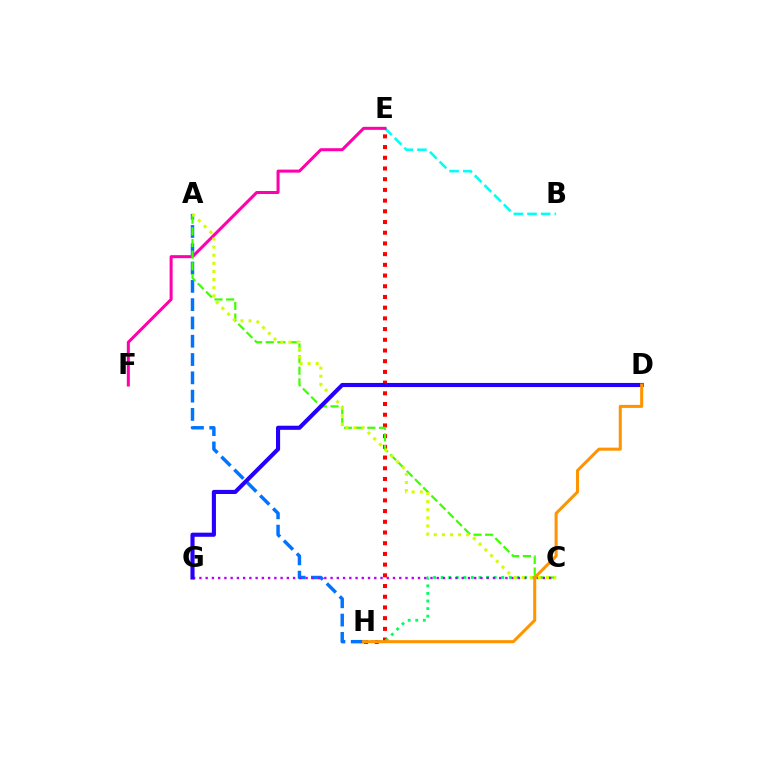{('B', 'E'): [{'color': '#00fff6', 'line_style': 'dashed', 'thickness': 1.86}], ('E', 'H'): [{'color': '#ff0000', 'line_style': 'dotted', 'thickness': 2.91}], ('C', 'H'): [{'color': '#00ff5c', 'line_style': 'dotted', 'thickness': 2.06}], ('E', 'F'): [{'color': '#ff00ac', 'line_style': 'solid', 'thickness': 2.18}], ('A', 'H'): [{'color': '#0074ff', 'line_style': 'dashed', 'thickness': 2.49}], ('A', 'C'): [{'color': '#3dff00', 'line_style': 'dashed', 'thickness': 1.58}, {'color': '#d1ff00', 'line_style': 'dotted', 'thickness': 2.2}], ('C', 'G'): [{'color': '#b900ff', 'line_style': 'dotted', 'thickness': 1.7}], ('D', 'G'): [{'color': '#2500ff', 'line_style': 'solid', 'thickness': 2.96}], ('D', 'H'): [{'color': '#ff9400', 'line_style': 'solid', 'thickness': 2.19}]}